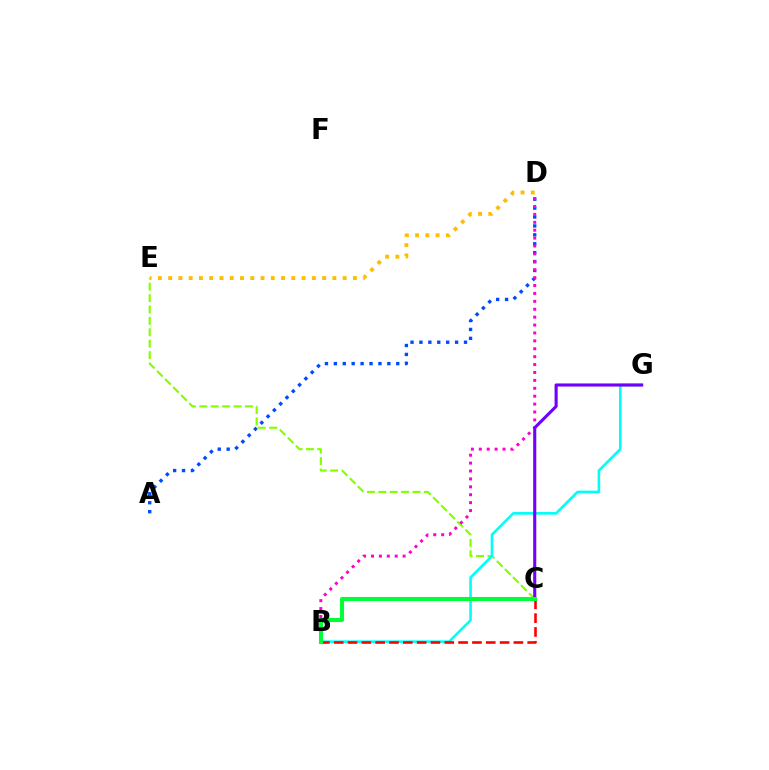{('A', 'D'): [{'color': '#004bff', 'line_style': 'dotted', 'thickness': 2.42}], ('C', 'E'): [{'color': '#84ff00', 'line_style': 'dashed', 'thickness': 1.55}], ('B', 'D'): [{'color': '#ff00cf', 'line_style': 'dotted', 'thickness': 2.15}], ('B', 'G'): [{'color': '#00fff6', 'line_style': 'solid', 'thickness': 1.88}], ('C', 'G'): [{'color': '#7200ff', 'line_style': 'solid', 'thickness': 2.23}], ('B', 'C'): [{'color': '#ff0000', 'line_style': 'dashed', 'thickness': 1.88}, {'color': '#00ff39', 'line_style': 'solid', 'thickness': 2.95}], ('D', 'E'): [{'color': '#ffbd00', 'line_style': 'dotted', 'thickness': 2.79}]}